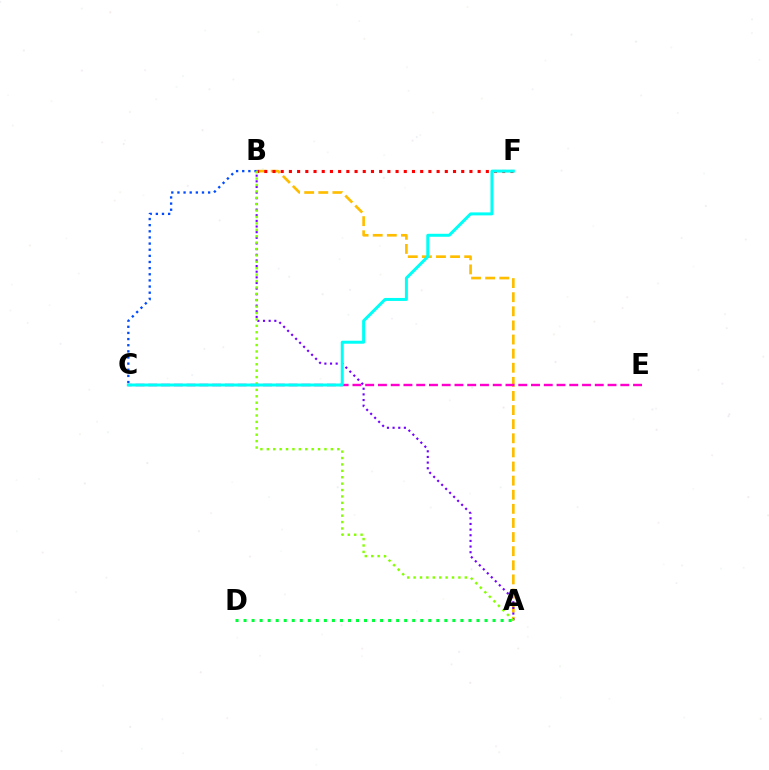{('A', 'B'): [{'color': '#ffbd00', 'line_style': 'dashed', 'thickness': 1.92}, {'color': '#7200ff', 'line_style': 'dotted', 'thickness': 1.53}, {'color': '#84ff00', 'line_style': 'dotted', 'thickness': 1.74}], ('B', 'C'): [{'color': '#004bff', 'line_style': 'dotted', 'thickness': 1.67}], ('A', 'D'): [{'color': '#00ff39', 'line_style': 'dotted', 'thickness': 2.18}], ('B', 'F'): [{'color': '#ff0000', 'line_style': 'dotted', 'thickness': 2.23}], ('C', 'E'): [{'color': '#ff00cf', 'line_style': 'dashed', 'thickness': 1.73}], ('C', 'F'): [{'color': '#00fff6', 'line_style': 'solid', 'thickness': 2.15}]}